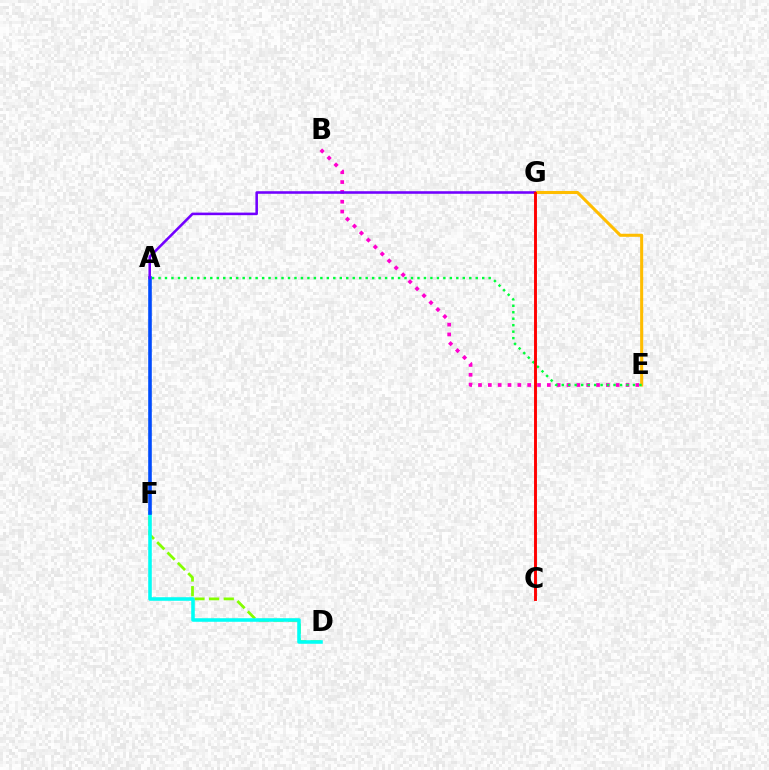{('E', 'G'): [{'color': '#ffbd00', 'line_style': 'solid', 'thickness': 2.2}], ('D', 'F'): [{'color': '#84ff00', 'line_style': 'dashed', 'thickness': 1.99}, {'color': '#00fff6', 'line_style': 'solid', 'thickness': 2.56}], ('B', 'E'): [{'color': '#ff00cf', 'line_style': 'dotted', 'thickness': 2.67}], ('A', 'E'): [{'color': '#00ff39', 'line_style': 'dotted', 'thickness': 1.76}], ('A', 'F'): [{'color': '#004bff', 'line_style': 'solid', 'thickness': 2.59}], ('A', 'G'): [{'color': '#7200ff', 'line_style': 'solid', 'thickness': 1.85}], ('C', 'G'): [{'color': '#ff0000', 'line_style': 'solid', 'thickness': 2.1}]}